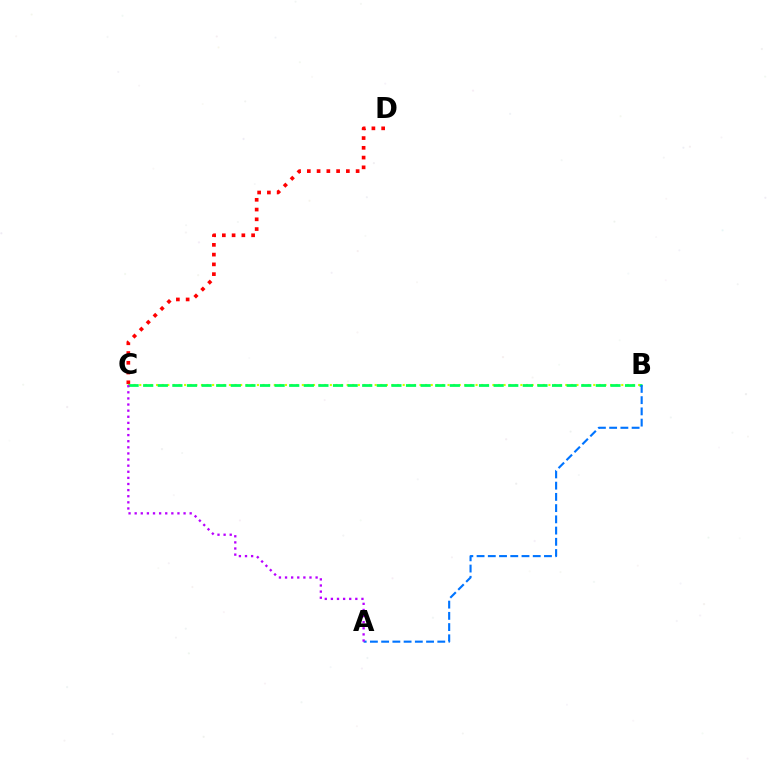{('C', 'D'): [{'color': '#ff0000', 'line_style': 'dotted', 'thickness': 2.65}], ('B', 'C'): [{'color': '#d1ff00', 'line_style': 'dotted', 'thickness': 1.52}, {'color': '#00ff5c', 'line_style': 'dashed', 'thickness': 1.98}], ('A', 'B'): [{'color': '#0074ff', 'line_style': 'dashed', 'thickness': 1.53}], ('A', 'C'): [{'color': '#b900ff', 'line_style': 'dotted', 'thickness': 1.66}]}